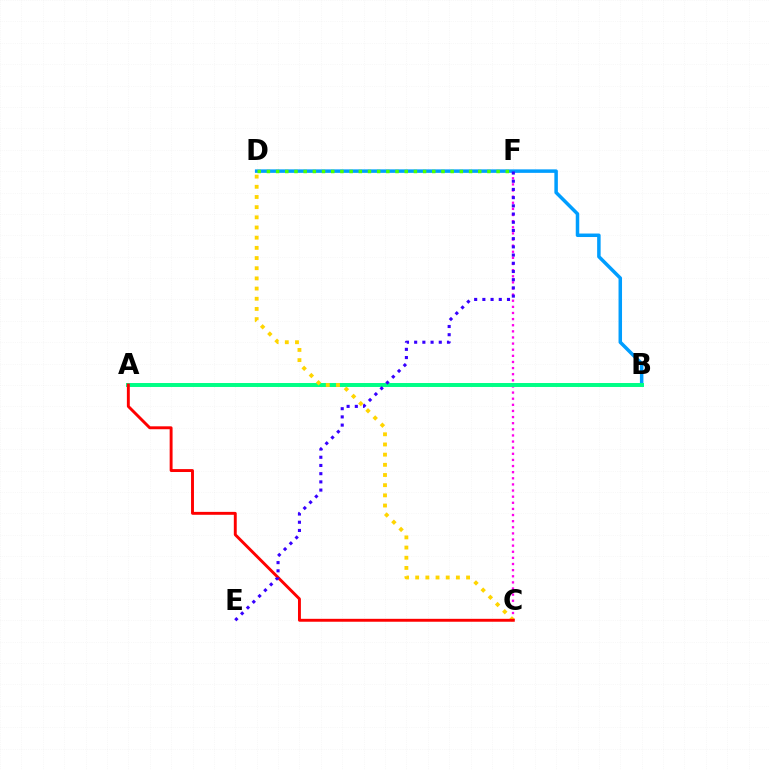{('C', 'F'): [{'color': '#ff00ed', 'line_style': 'dotted', 'thickness': 1.66}], ('B', 'D'): [{'color': '#009eff', 'line_style': 'solid', 'thickness': 2.52}], ('A', 'B'): [{'color': '#00ff86', 'line_style': 'solid', 'thickness': 2.85}], ('D', 'F'): [{'color': '#4fff00', 'line_style': 'dotted', 'thickness': 2.5}], ('C', 'D'): [{'color': '#ffd500', 'line_style': 'dotted', 'thickness': 2.77}], ('A', 'C'): [{'color': '#ff0000', 'line_style': 'solid', 'thickness': 2.1}], ('E', 'F'): [{'color': '#3700ff', 'line_style': 'dotted', 'thickness': 2.23}]}